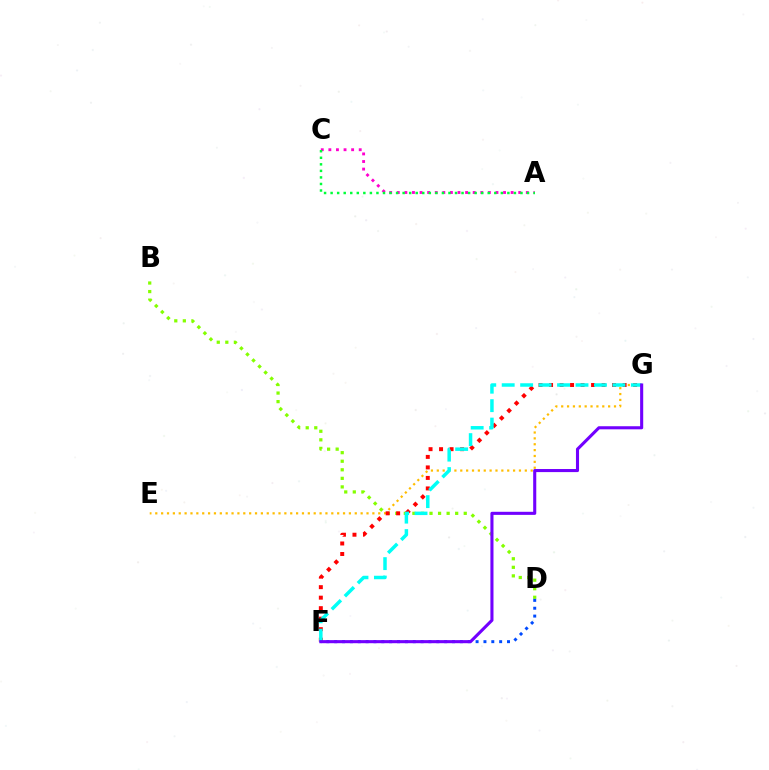{('A', 'C'): [{'color': '#ff00cf', 'line_style': 'dotted', 'thickness': 2.06}, {'color': '#00ff39', 'line_style': 'dotted', 'thickness': 1.78}], ('B', 'D'): [{'color': '#84ff00', 'line_style': 'dotted', 'thickness': 2.33}], ('E', 'G'): [{'color': '#ffbd00', 'line_style': 'dotted', 'thickness': 1.59}], ('D', 'F'): [{'color': '#004bff', 'line_style': 'dotted', 'thickness': 2.13}], ('F', 'G'): [{'color': '#ff0000', 'line_style': 'dotted', 'thickness': 2.85}, {'color': '#00fff6', 'line_style': 'dashed', 'thickness': 2.51}, {'color': '#7200ff', 'line_style': 'solid', 'thickness': 2.22}]}